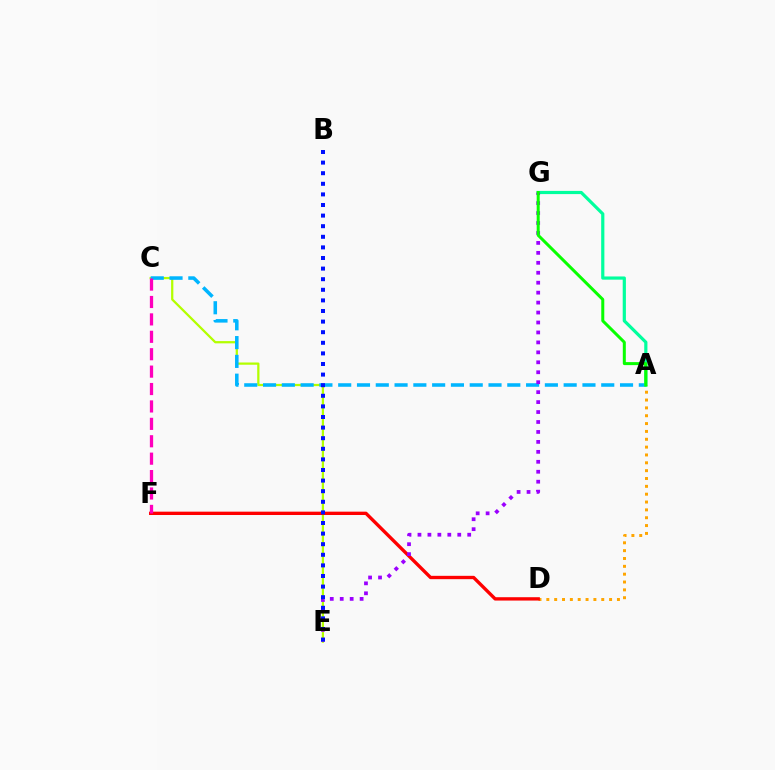{('C', 'E'): [{'color': '#b3ff00', 'line_style': 'solid', 'thickness': 1.62}], ('A', 'C'): [{'color': '#00b5ff', 'line_style': 'dashed', 'thickness': 2.55}], ('A', 'G'): [{'color': '#00ff9d', 'line_style': 'solid', 'thickness': 2.3}, {'color': '#08ff00', 'line_style': 'solid', 'thickness': 2.16}], ('A', 'D'): [{'color': '#ffa500', 'line_style': 'dotted', 'thickness': 2.13}], ('D', 'F'): [{'color': '#ff0000', 'line_style': 'solid', 'thickness': 2.41}], ('C', 'F'): [{'color': '#ff00bd', 'line_style': 'dashed', 'thickness': 2.37}], ('E', 'G'): [{'color': '#9b00ff', 'line_style': 'dotted', 'thickness': 2.7}], ('B', 'E'): [{'color': '#0010ff', 'line_style': 'dotted', 'thickness': 2.88}]}